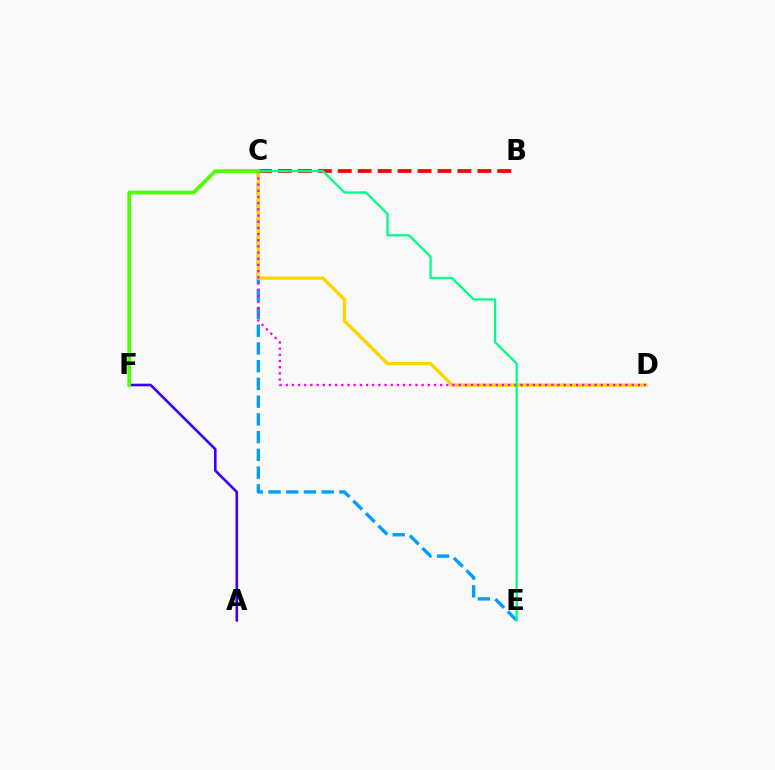{('C', 'E'): [{'color': '#009eff', 'line_style': 'dashed', 'thickness': 2.41}, {'color': '#00ff86', 'line_style': 'solid', 'thickness': 1.65}], ('C', 'D'): [{'color': '#ffd500', 'line_style': 'solid', 'thickness': 2.43}, {'color': '#ff00ed', 'line_style': 'dotted', 'thickness': 1.68}], ('B', 'C'): [{'color': '#ff0000', 'line_style': 'dashed', 'thickness': 2.71}], ('A', 'F'): [{'color': '#3700ff', 'line_style': 'solid', 'thickness': 1.87}], ('C', 'F'): [{'color': '#4fff00', 'line_style': 'solid', 'thickness': 2.67}]}